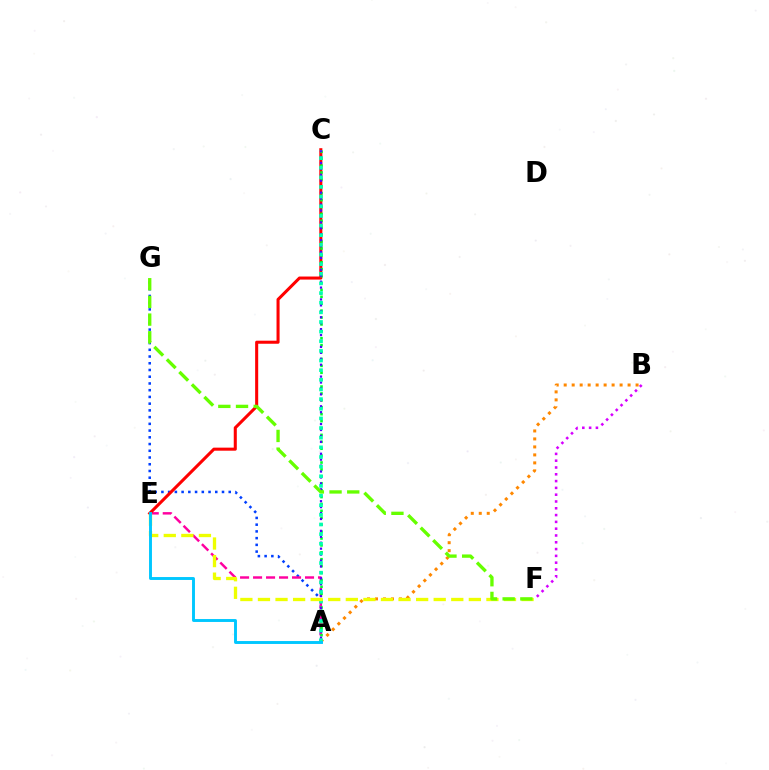{('A', 'G'): [{'color': '#003fff', 'line_style': 'dotted', 'thickness': 1.83}], ('A', 'E'): [{'color': '#ff00a0', 'line_style': 'dashed', 'thickness': 1.76}, {'color': '#00c7ff', 'line_style': 'solid', 'thickness': 2.1}], ('C', 'E'): [{'color': '#ff0000', 'line_style': 'solid', 'thickness': 2.2}], ('A', 'C'): [{'color': '#00ff27', 'line_style': 'dotted', 'thickness': 1.88}, {'color': '#4f00ff', 'line_style': 'dotted', 'thickness': 1.61}, {'color': '#00ffaf', 'line_style': 'dotted', 'thickness': 2.62}], ('A', 'B'): [{'color': '#ff8800', 'line_style': 'dotted', 'thickness': 2.17}], ('B', 'F'): [{'color': '#d600ff', 'line_style': 'dotted', 'thickness': 1.85}], ('E', 'F'): [{'color': '#eeff00', 'line_style': 'dashed', 'thickness': 2.39}], ('F', 'G'): [{'color': '#66ff00', 'line_style': 'dashed', 'thickness': 2.4}]}